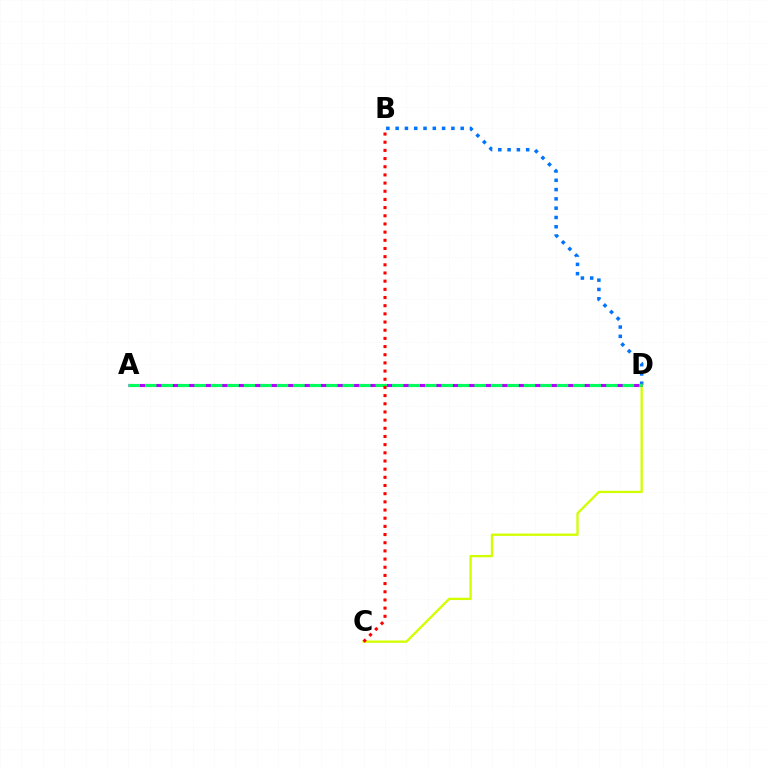{('B', 'D'): [{'color': '#0074ff', 'line_style': 'dotted', 'thickness': 2.53}], ('C', 'D'): [{'color': '#d1ff00', 'line_style': 'solid', 'thickness': 1.67}], ('A', 'D'): [{'color': '#b900ff', 'line_style': 'dashed', 'thickness': 2.23}, {'color': '#00ff5c', 'line_style': 'dashed', 'thickness': 2.24}], ('B', 'C'): [{'color': '#ff0000', 'line_style': 'dotted', 'thickness': 2.22}]}